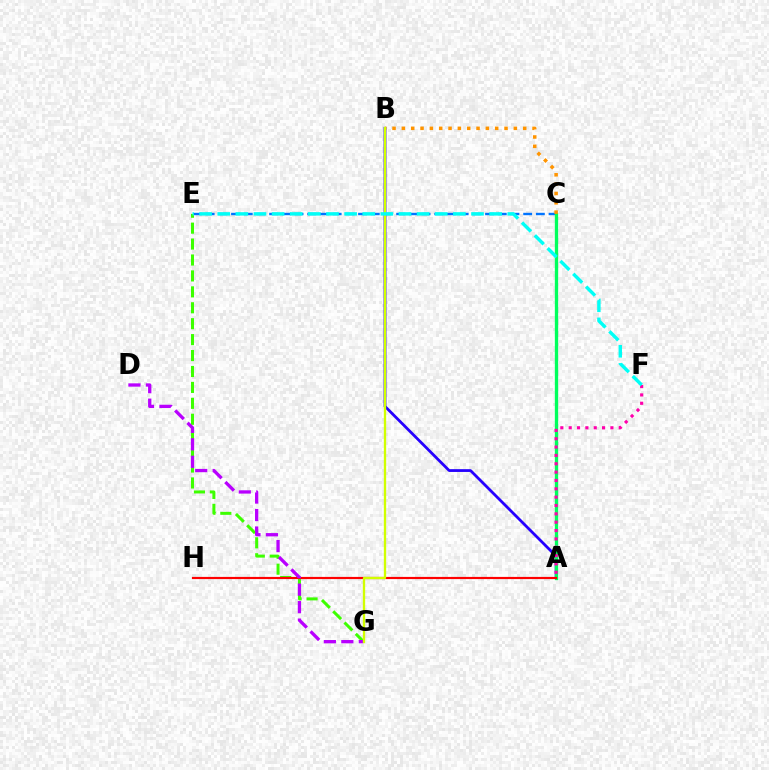{('A', 'B'): [{'color': '#2500ff', 'line_style': 'solid', 'thickness': 2.0}], ('C', 'E'): [{'color': '#0074ff', 'line_style': 'dashed', 'thickness': 1.73}], ('A', 'C'): [{'color': '#00ff5c', 'line_style': 'solid', 'thickness': 2.4}], ('A', 'F'): [{'color': '#ff00ac', 'line_style': 'dotted', 'thickness': 2.27}], ('E', 'G'): [{'color': '#3dff00', 'line_style': 'dashed', 'thickness': 2.16}], ('A', 'H'): [{'color': '#ff0000', 'line_style': 'solid', 'thickness': 1.57}], ('B', 'C'): [{'color': '#ff9400', 'line_style': 'dotted', 'thickness': 2.54}], ('D', 'G'): [{'color': '#b900ff', 'line_style': 'dashed', 'thickness': 2.37}], ('B', 'G'): [{'color': '#d1ff00', 'line_style': 'solid', 'thickness': 1.67}], ('E', 'F'): [{'color': '#00fff6', 'line_style': 'dashed', 'thickness': 2.46}]}